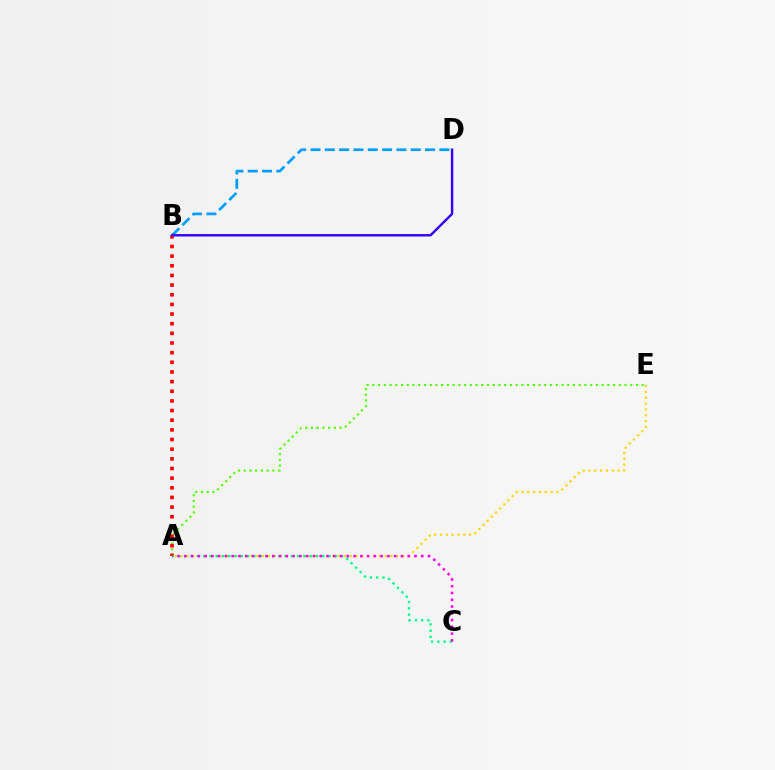{('A', 'E'): [{'color': '#4fff00', 'line_style': 'dotted', 'thickness': 1.56}, {'color': '#ffd500', 'line_style': 'dotted', 'thickness': 1.58}], ('A', 'B'): [{'color': '#ff0000', 'line_style': 'dotted', 'thickness': 2.62}], ('A', 'C'): [{'color': '#00ff86', 'line_style': 'dotted', 'thickness': 1.7}, {'color': '#ff00ed', 'line_style': 'dotted', 'thickness': 1.84}], ('B', 'D'): [{'color': '#009eff', 'line_style': 'dashed', 'thickness': 1.94}, {'color': '#3700ff', 'line_style': 'solid', 'thickness': 1.75}]}